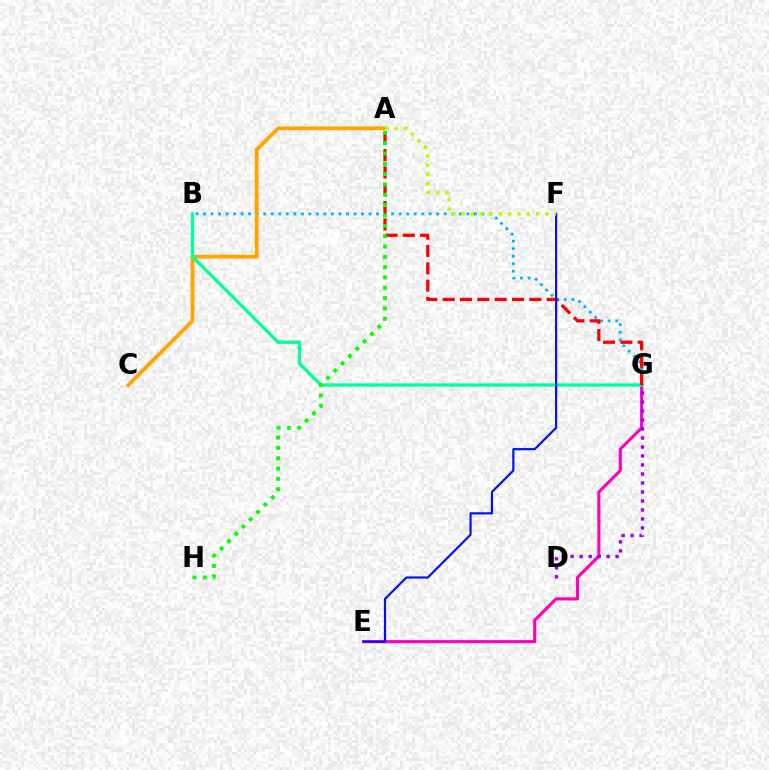{('E', 'G'): [{'color': '#ff00bd', 'line_style': 'solid', 'thickness': 2.26}], ('B', 'G'): [{'color': '#00b5ff', 'line_style': 'dotted', 'thickness': 2.04}, {'color': '#00ff9d', 'line_style': 'solid', 'thickness': 2.38}], ('A', 'C'): [{'color': '#ffa500', 'line_style': 'solid', 'thickness': 2.75}], ('D', 'G'): [{'color': '#9b00ff', 'line_style': 'dotted', 'thickness': 2.44}], ('A', 'G'): [{'color': '#ff0000', 'line_style': 'dashed', 'thickness': 2.35}], ('A', 'H'): [{'color': '#08ff00', 'line_style': 'dotted', 'thickness': 2.81}], ('E', 'F'): [{'color': '#0010ff', 'line_style': 'solid', 'thickness': 1.57}], ('A', 'F'): [{'color': '#b3ff00', 'line_style': 'dotted', 'thickness': 2.53}]}